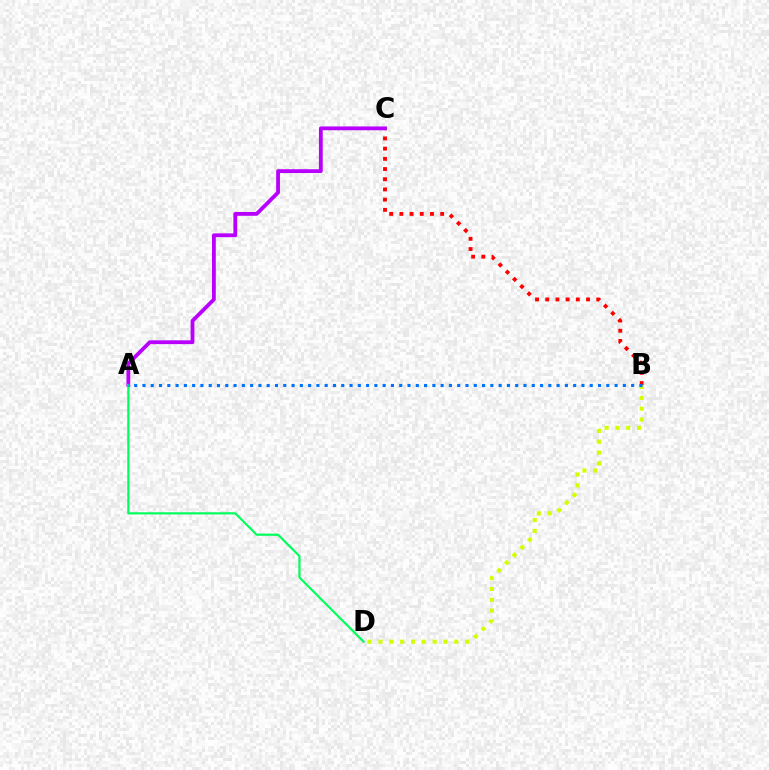{('B', 'C'): [{'color': '#ff0000', 'line_style': 'dotted', 'thickness': 2.77}], ('A', 'C'): [{'color': '#b900ff', 'line_style': 'solid', 'thickness': 2.74}], ('A', 'D'): [{'color': '#00ff5c', 'line_style': 'solid', 'thickness': 1.57}], ('B', 'D'): [{'color': '#d1ff00', 'line_style': 'dotted', 'thickness': 2.94}], ('A', 'B'): [{'color': '#0074ff', 'line_style': 'dotted', 'thickness': 2.25}]}